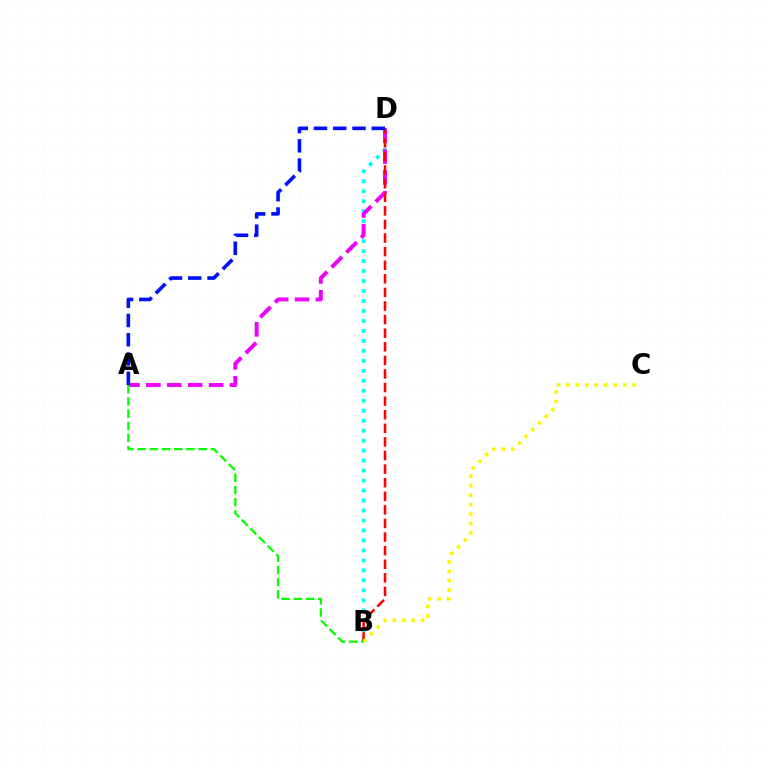{('B', 'D'): [{'color': '#00fff6', 'line_style': 'dotted', 'thickness': 2.71}, {'color': '#ff0000', 'line_style': 'dashed', 'thickness': 1.85}], ('A', 'D'): [{'color': '#ee00ff', 'line_style': 'dashed', 'thickness': 2.84}, {'color': '#0010ff', 'line_style': 'dashed', 'thickness': 2.62}], ('B', 'C'): [{'color': '#fcf500', 'line_style': 'dotted', 'thickness': 2.57}], ('A', 'B'): [{'color': '#08ff00', 'line_style': 'dashed', 'thickness': 1.66}]}